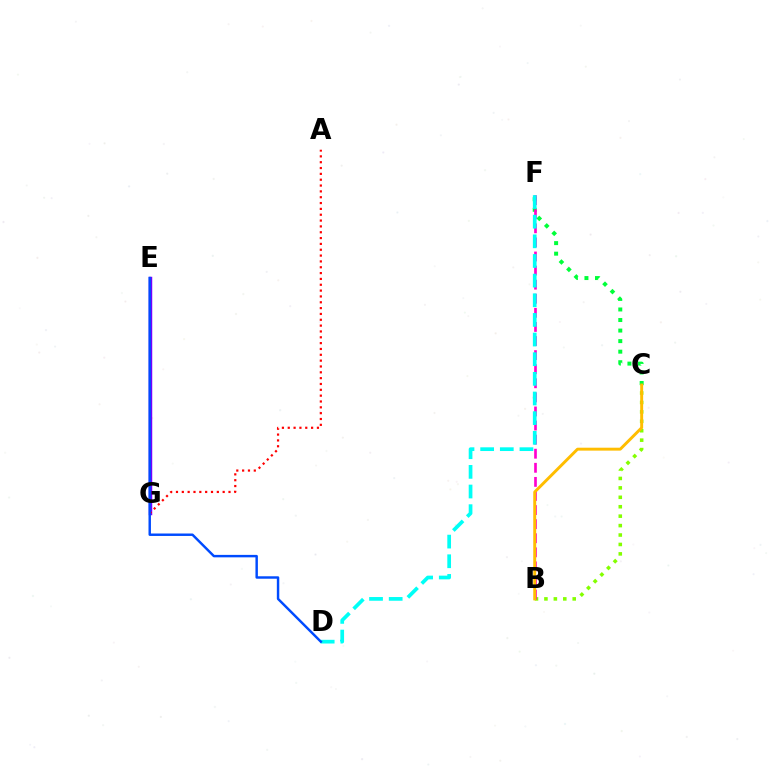{('B', 'C'): [{'color': '#84ff00', 'line_style': 'dotted', 'thickness': 2.56}, {'color': '#ffbd00', 'line_style': 'solid', 'thickness': 2.11}], ('E', 'G'): [{'color': '#7200ff', 'line_style': 'solid', 'thickness': 2.49}], ('A', 'G'): [{'color': '#ff0000', 'line_style': 'dotted', 'thickness': 1.59}], ('C', 'F'): [{'color': '#00ff39', 'line_style': 'dotted', 'thickness': 2.87}], ('B', 'F'): [{'color': '#ff00cf', 'line_style': 'dashed', 'thickness': 1.91}], ('D', 'F'): [{'color': '#00fff6', 'line_style': 'dashed', 'thickness': 2.67}], ('D', 'E'): [{'color': '#004bff', 'line_style': 'solid', 'thickness': 1.76}]}